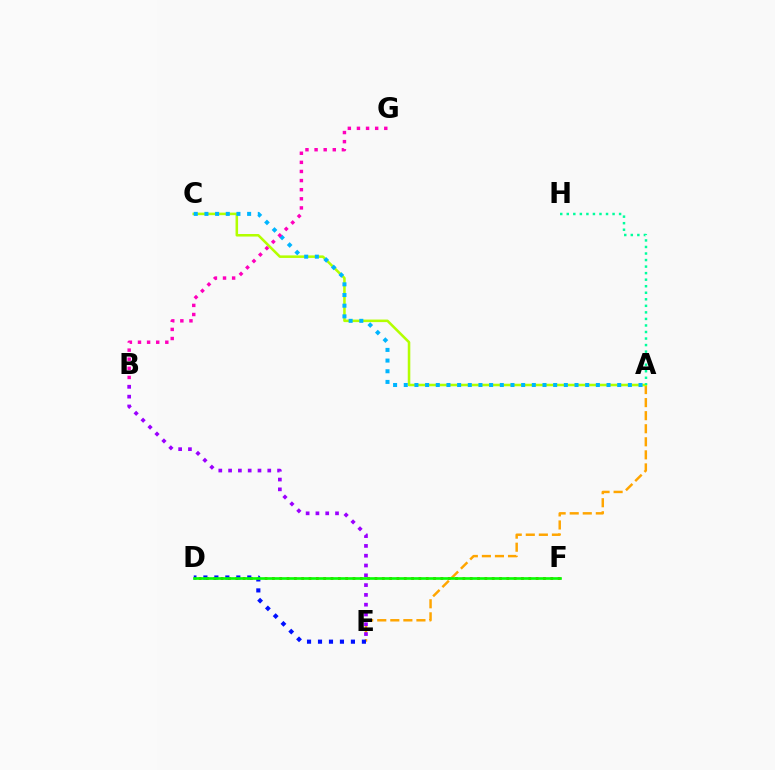{('D', 'F'): [{'color': '#ff0000', 'line_style': 'dotted', 'thickness': 1.99}, {'color': '#08ff00', 'line_style': 'solid', 'thickness': 1.92}], ('A', 'E'): [{'color': '#ffa500', 'line_style': 'dashed', 'thickness': 1.77}], ('D', 'E'): [{'color': '#0010ff', 'line_style': 'dotted', 'thickness': 2.98}], ('B', 'E'): [{'color': '#9b00ff', 'line_style': 'dotted', 'thickness': 2.66}], ('A', 'C'): [{'color': '#b3ff00', 'line_style': 'solid', 'thickness': 1.83}, {'color': '#00b5ff', 'line_style': 'dotted', 'thickness': 2.9}], ('A', 'H'): [{'color': '#00ff9d', 'line_style': 'dotted', 'thickness': 1.78}], ('B', 'G'): [{'color': '#ff00bd', 'line_style': 'dotted', 'thickness': 2.47}]}